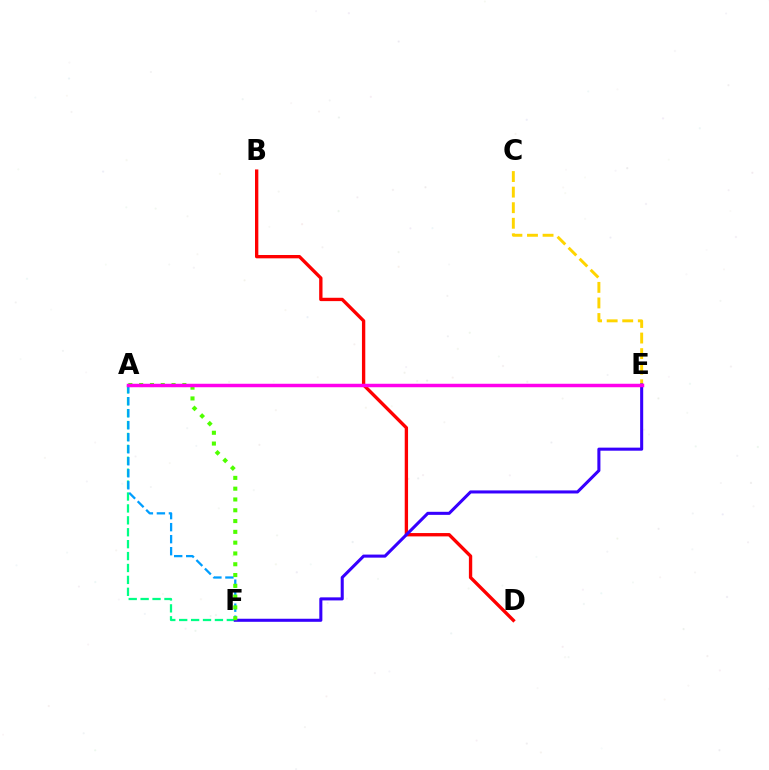{('C', 'E'): [{'color': '#ffd500', 'line_style': 'dashed', 'thickness': 2.12}], ('B', 'D'): [{'color': '#ff0000', 'line_style': 'solid', 'thickness': 2.41}], ('A', 'F'): [{'color': '#00ff86', 'line_style': 'dashed', 'thickness': 1.62}, {'color': '#009eff', 'line_style': 'dashed', 'thickness': 1.63}, {'color': '#4fff00', 'line_style': 'dotted', 'thickness': 2.93}], ('E', 'F'): [{'color': '#3700ff', 'line_style': 'solid', 'thickness': 2.2}], ('A', 'E'): [{'color': '#ff00ed', 'line_style': 'solid', 'thickness': 2.5}]}